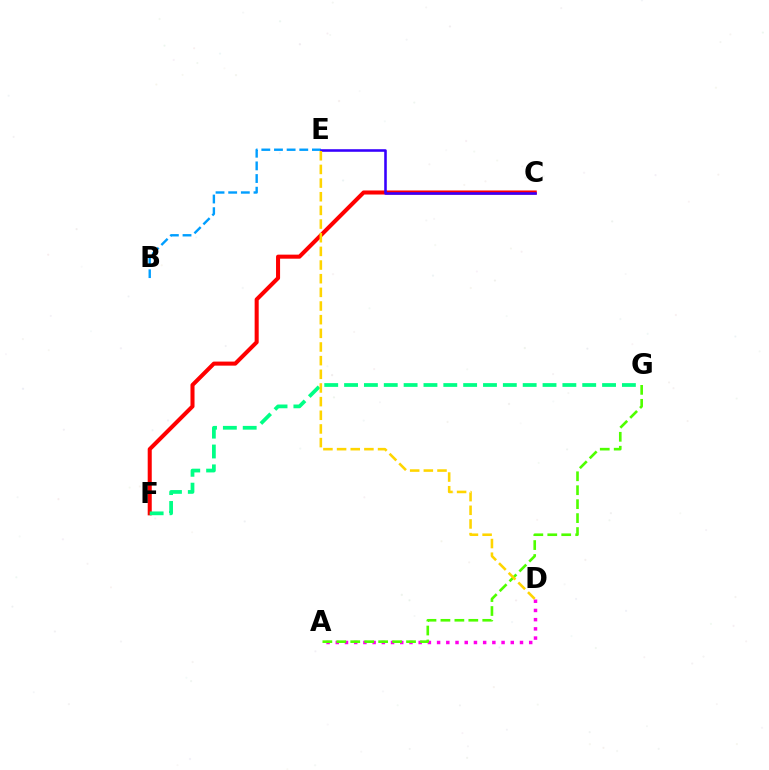{('B', 'E'): [{'color': '#009eff', 'line_style': 'dashed', 'thickness': 1.72}], ('C', 'F'): [{'color': '#ff0000', 'line_style': 'solid', 'thickness': 2.92}], ('C', 'E'): [{'color': '#3700ff', 'line_style': 'solid', 'thickness': 1.86}], ('F', 'G'): [{'color': '#00ff86', 'line_style': 'dashed', 'thickness': 2.7}], ('A', 'D'): [{'color': '#ff00ed', 'line_style': 'dotted', 'thickness': 2.5}], ('A', 'G'): [{'color': '#4fff00', 'line_style': 'dashed', 'thickness': 1.89}], ('D', 'E'): [{'color': '#ffd500', 'line_style': 'dashed', 'thickness': 1.86}]}